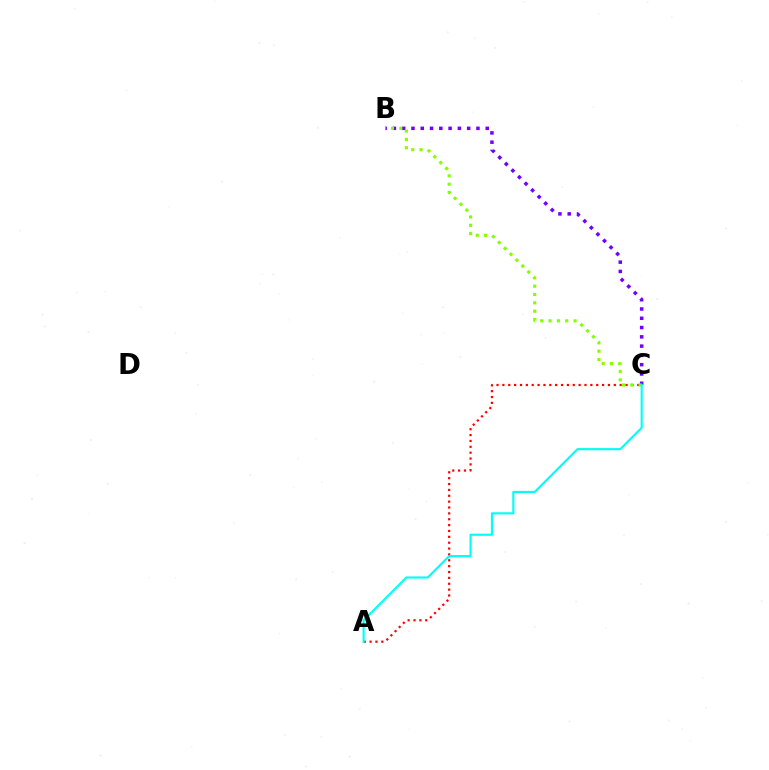{('A', 'C'): [{'color': '#ff0000', 'line_style': 'dotted', 'thickness': 1.59}, {'color': '#00fff6', 'line_style': 'solid', 'thickness': 1.54}], ('B', 'C'): [{'color': '#7200ff', 'line_style': 'dotted', 'thickness': 2.52}, {'color': '#84ff00', 'line_style': 'dotted', 'thickness': 2.26}]}